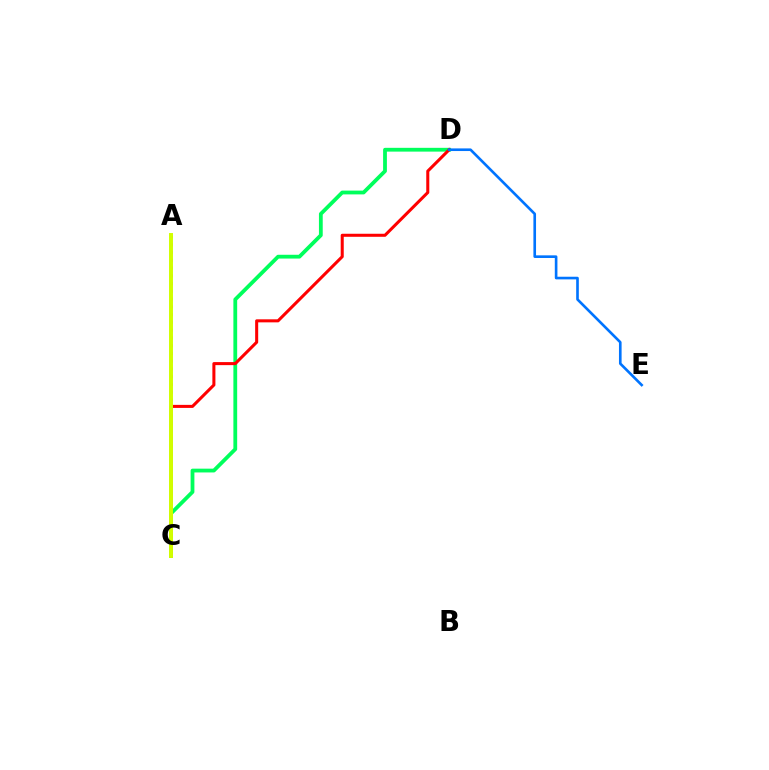{('C', 'D'): [{'color': '#00ff5c', 'line_style': 'solid', 'thickness': 2.73}, {'color': '#ff0000', 'line_style': 'solid', 'thickness': 2.19}], ('A', 'C'): [{'color': '#b900ff', 'line_style': 'dotted', 'thickness': 2.11}, {'color': '#d1ff00', 'line_style': 'solid', 'thickness': 2.85}], ('D', 'E'): [{'color': '#0074ff', 'line_style': 'solid', 'thickness': 1.9}]}